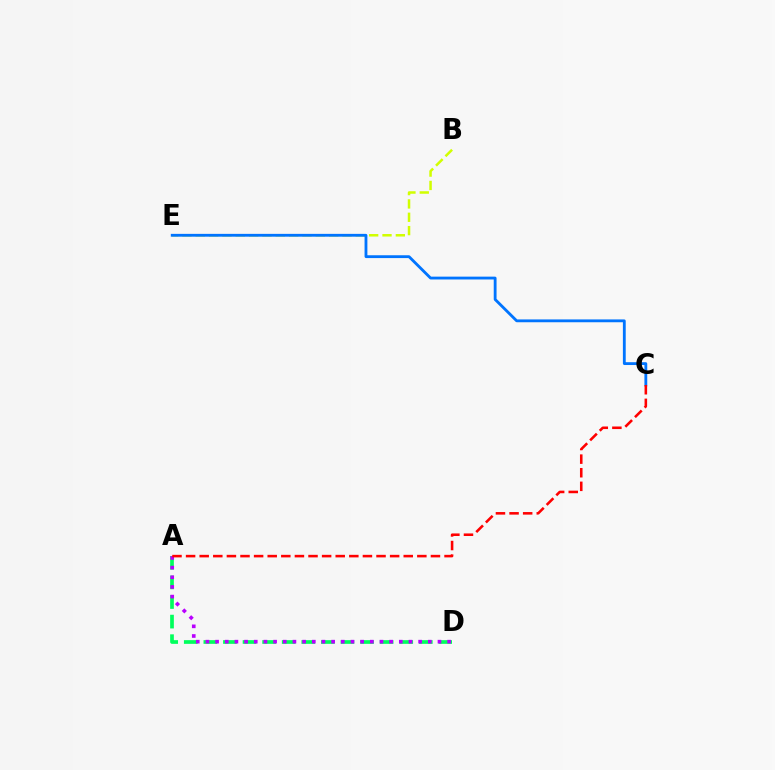{('A', 'D'): [{'color': '#00ff5c', 'line_style': 'dashed', 'thickness': 2.66}, {'color': '#b900ff', 'line_style': 'dotted', 'thickness': 2.63}], ('B', 'E'): [{'color': '#d1ff00', 'line_style': 'dashed', 'thickness': 1.81}], ('C', 'E'): [{'color': '#0074ff', 'line_style': 'solid', 'thickness': 2.04}], ('A', 'C'): [{'color': '#ff0000', 'line_style': 'dashed', 'thickness': 1.85}]}